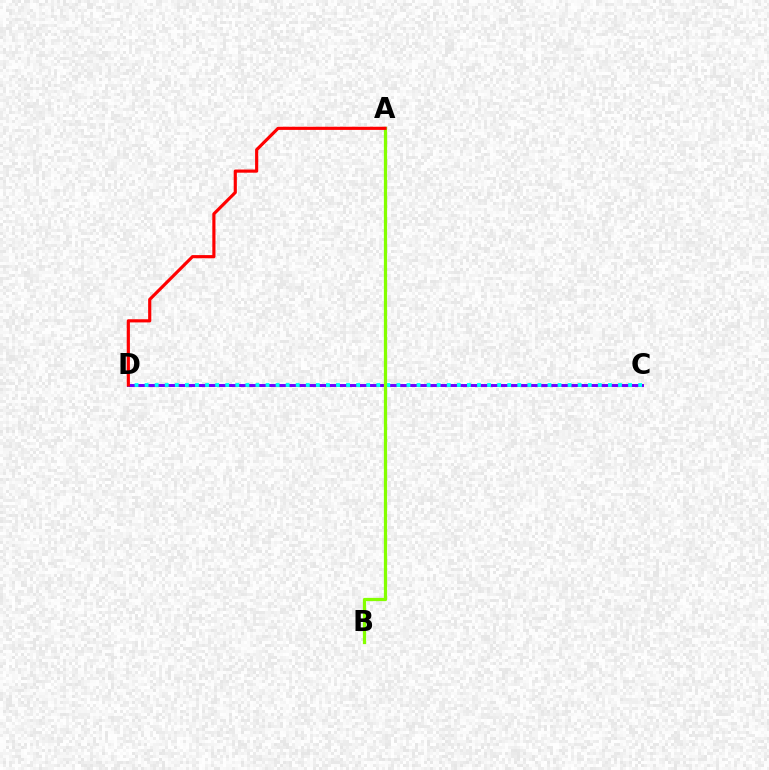{('C', 'D'): [{'color': '#7200ff', 'line_style': 'solid', 'thickness': 2.12}, {'color': '#00fff6', 'line_style': 'dotted', 'thickness': 2.74}], ('A', 'B'): [{'color': '#84ff00', 'line_style': 'solid', 'thickness': 2.33}], ('A', 'D'): [{'color': '#ff0000', 'line_style': 'solid', 'thickness': 2.27}]}